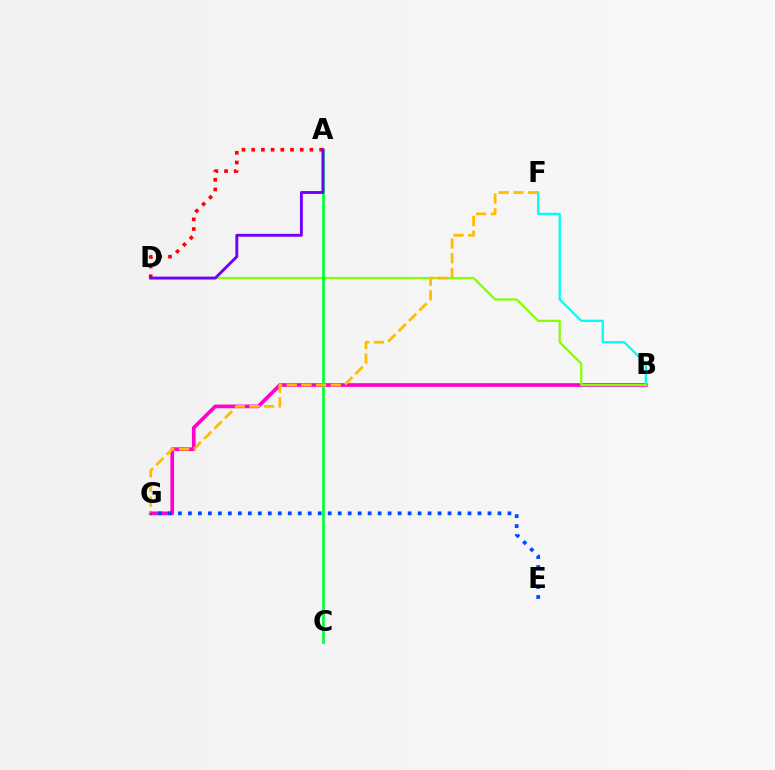{('B', 'G'): [{'color': '#ff00cf', 'line_style': 'solid', 'thickness': 2.65}], ('B', 'F'): [{'color': '#00fff6', 'line_style': 'solid', 'thickness': 1.66}], ('B', 'D'): [{'color': '#84ff00', 'line_style': 'solid', 'thickness': 1.6}], ('A', 'C'): [{'color': '#00ff39', 'line_style': 'solid', 'thickness': 1.92}], ('A', 'D'): [{'color': '#ff0000', 'line_style': 'dotted', 'thickness': 2.64}, {'color': '#7200ff', 'line_style': 'solid', 'thickness': 2.09}], ('F', 'G'): [{'color': '#ffbd00', 'line_style': 'dashed', 'thickness': 1.99}], ('E', 'G'): [{'color': '#004bff', 'line_style': 'dotted', 'thickness': 2.71}]}